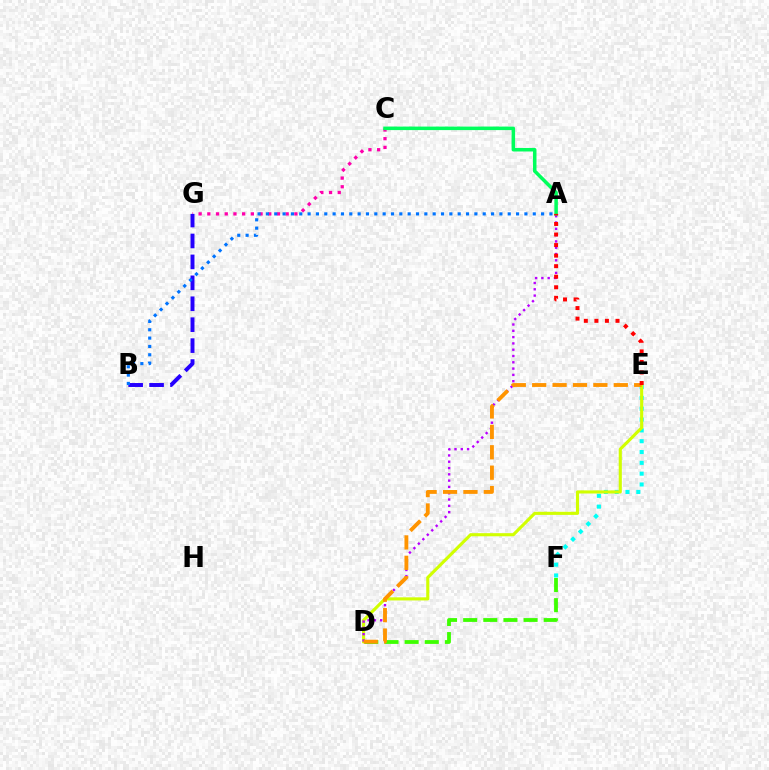{('E', 'F'): [{'color': '#00fff6', 'line_style': 'dotted', 'thickness': 2.94}], ('C', 'G'): [{'color': '#ff00ac', 'line_style': 'dotted', 'thickness': 2.37}], ('B', 'G'): [{'color': '#2500ff', 'line_style': 'dashed', 'thickness': 2.84}], ('D', 'F'): [{'color': '#3dff00', 'line_style': 'dashed', 'thickness': 2.74}], ('D', 'E'): [{'color': '#d1ff00', 'line_style': 'solid', 'thickness': 2.24}, {'color': '#ff9400', 'line_style': 'dashed', 'thickness': 2.77}], ('A', 'D'): [{'color': '#b900ff', 'line_style': 'dotted', 'thickness': 1.71}], ('A', 'C'): [{'color': '#00ff5c', 'line_style': 'solid', 'thickness': 2.54}], ('A', 'E'): [{'color': '#ff0000', 'line_style': 'dotted', 'thickness': 2.87}], ('A', 'B'): [{'color': '#0074ff', 'line_style': 'dotted', 'thickness': 2.27}]}